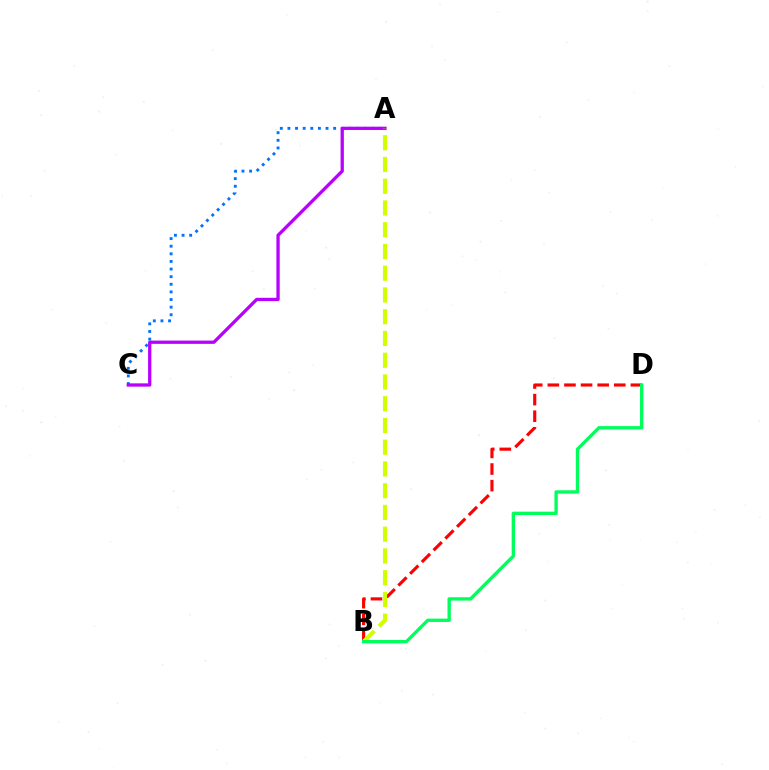{('B', 'D'): [{'color': '#ff0000', 'line_style': 'dashed', 'thickness': 2.26}, {'color': '#00ff5c', 'line_style': 'solid', 'thickness': 2.4}], ('A', 'C'): [{'color': '#0074ff', 'line_style': 'dotted', 'thickness': 2.07}, {'color': '#b900ff', 'line_style': 'solid', 'thickness': 2.36}], ('A', 'B'): [{'color': '#d1ff00', 'line_style': 'dashed', 'thickness': 2.95}]}